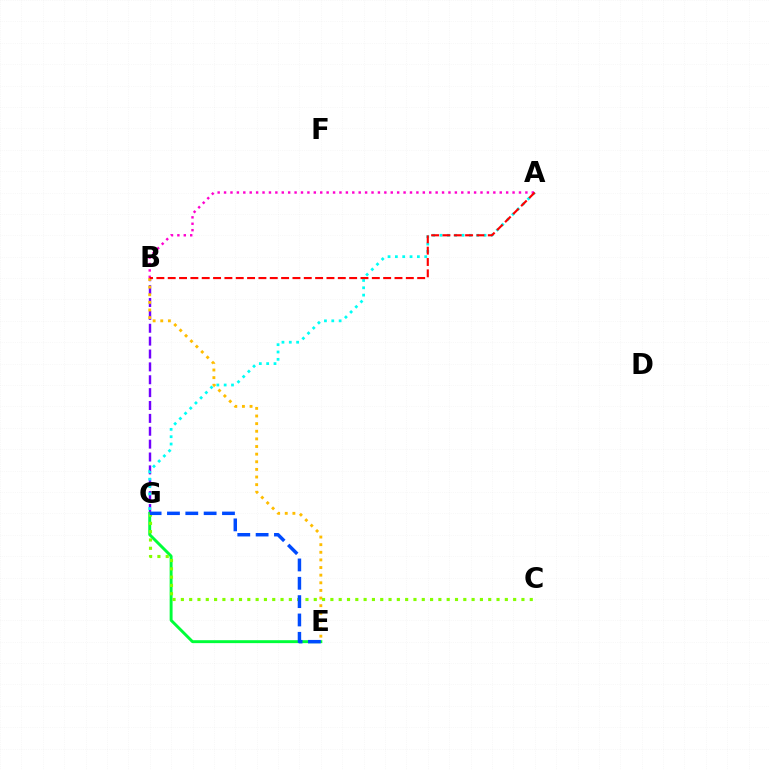{('B', 'G'): [{'color': '#7200ff', 'line_style': 'dashed', 'thickness': 1.75}], ('B', 'E'): [{'color': '#ffbd00', 'line_style': 'dotted', 'thickness': 2.07}], ('E', 'G'): [{'color': '#00ff39', 'line_style': 'solid', 'thickness': 2.11}, {'color': '#004bff', 'line_style': 'dashed', 'thickness': 2.49}], ('A', 'G'): [{'color': '#00fff6', 'line_style': 'dotted', 'thickness': 1.99}], ('C', 'G'): [{'color': '#84ff00', 'line_style': 'dotted', 'thickness': 2.26}], ('A', 'B'): [{'color': '#ff00cf', 'line_style': 'dotted', 'thickness': 1.74}, {'color': '#ff0000', 'line_style': 'dashed', 'thickness': 1.54}]}